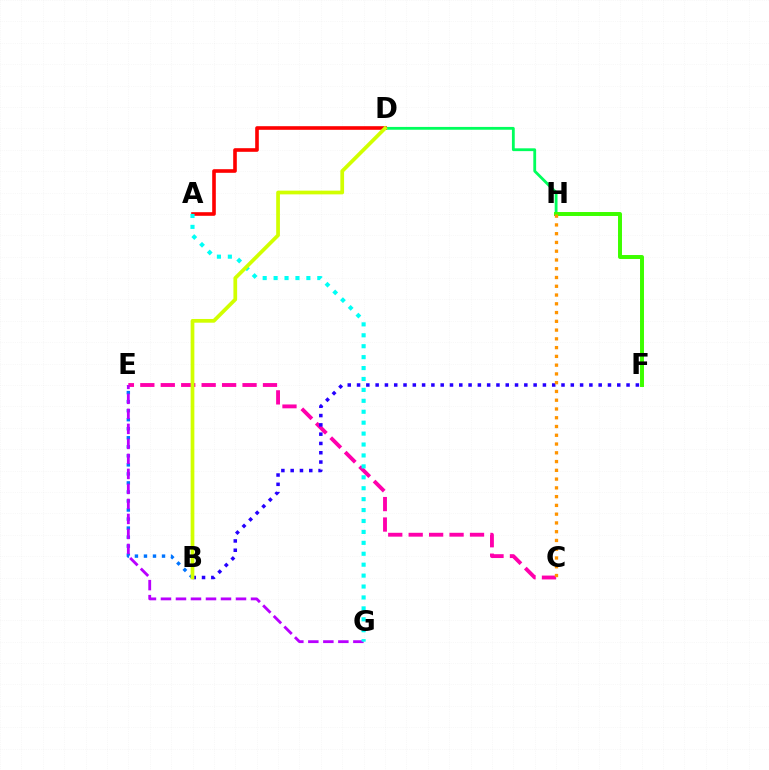{('B', 'E'): [{'color': '#0074ff', 'line_style': 'dotted', 'thickness': 2.45}], ('C', 'E'): [{'color': '#ff00ac', 'line_style': 'dashed', 'thickness': 2.78}], ('D', 'H'): [{'color': '#00ff5c', 'line_style': 'solid', 'thickness': 2.03}], ('F', 'H'): [{'color': '#3dff00', 'line_style': 'solid', 'thickness': 2.85}], ('E', 'G'): [{'color': '#b900ff', 'line_style': 'dashed', 'thickness': 2.04}], ('A', 'D'): [{'color': '#ff0000', 'line_style': 'solid', 'thickness': 2.61}], ('A', 'G'): [{'color': '#00fff6', 'line_style': 'dotted', 'thickness': 2.97}], ('B', 'F'): [{'color': '#2500ff', 'line_style': 'dotted', 'thickness': 2.52}], ('B', 'D'): [{'color': '#d1ff00', 'line_style': 'solid', 'thickness': 2.68}], ('C', 'H'): [{'color': '#ff9400', 'line_style': 'dotted', 'thickness': 2.38}]}